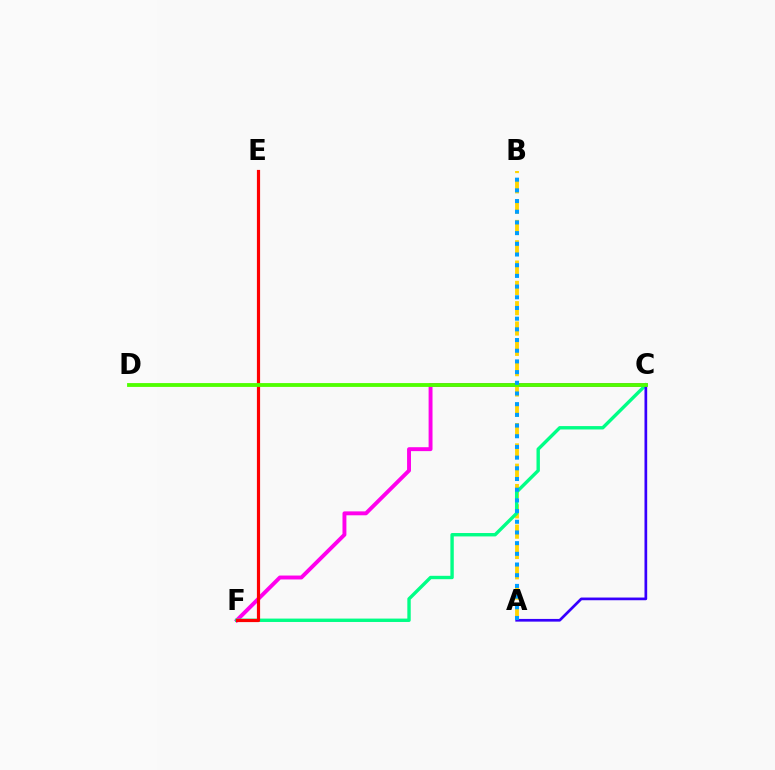{('C', 'F'): [{'color': '#ff00ed', 'line_style': 'solid', 'thickness': 2.82}, {'color': '#00ff86', 'line_style': 'solid', 'thickness': 2.44}], ('A', 'B'): [{'color': '#ffd500', 'line_style': 'dashed', 'thickness': 2.76}, {'color': '#009eff', 'line_style': 'dotted', 'thickness': 2.9}], ('E', 'F'): [{'color': '#ff0000', 'line_style': 'solid', 'thickness': 2.3}], ('A', 'C'): [{'color': '#3700ff', 'line_style': 'solid', 'thickness': 1.95}], ('C', 'D'): [{'color': '#4fff00', 'line_style': 'solid', 'thickness': 2.75}]}